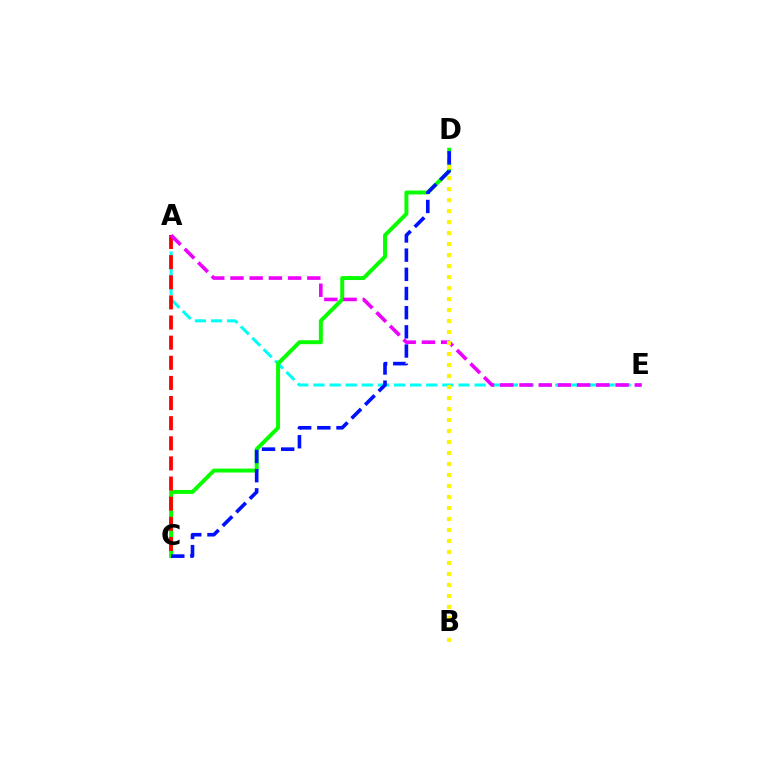{('A', 'E'): [{'color': '#00fff6', 'line_style': 'dashed', 'thickness': 2.19}, {'color': '#ee00ff', 'line_style': 'dashed', 'thickness': 2.61}], ('C', 'D'): [{'color': '#08ff00', 'line_style': 'solid', 'thickness': 2.84}, {'color': '#0010ff', 'line_style': 'dashed', 'thickness': 2.61}], ('A', 'C'): [{'color': '#ff0000', 'line_style': 'dashed', 'thickness': 2.73}], ('B', 'D'): [{'color': '#fcf500', 'line_style': 'dotted', 'thickness': 2.99}]}